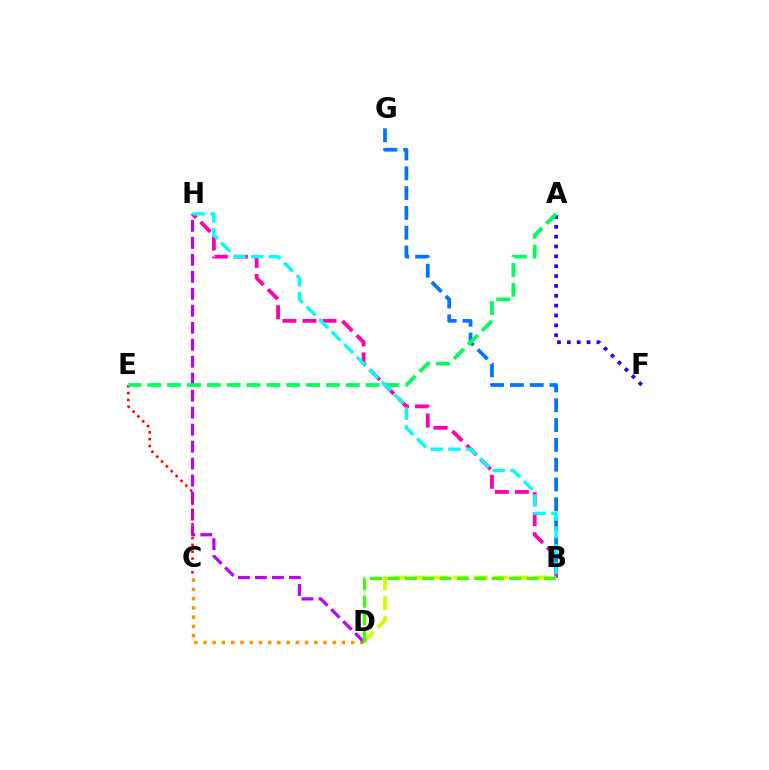{('C', 'D'): [{'color': '#ff9400', 'line_style': 'dotted', 'thickness': 2.51}], ('B', 'H'): [{'color': '#ff00ac', 'line_style': 'dashed', 'thickness': 2.72}, {'color': '#00fff6', 'line_style': 'dashed', 'thickness': 2.41}], ('A', 'F'): [{'color': '#2500ff', 'line_style': 'dotted', 'thickness': 2.68}], ('D', 'H'): [{'color': '#b900ff', 'line_style': 'dashed', 'thickness': 2.31}], ('B', 'G'): [{'color': '#0074ff', 'line_style': 'dashed', 'thickness': 2.69}], ('B', 'D'): [{'color': '#d1ff00', 'line_style': 'dashed', 'thickness': 2.75}, {'color': '#3dff00', 'line_style': 'dashed', 'thickness': 2.36}], ('C', 'E'): [{'color': '#ff0000', 'line_style': 'dotted', 'thickness': 1.86}], ('A', 'E'): [{'color': '#00ff5c', 'line_style': 'dashed', 'thickness': 2.7}]}